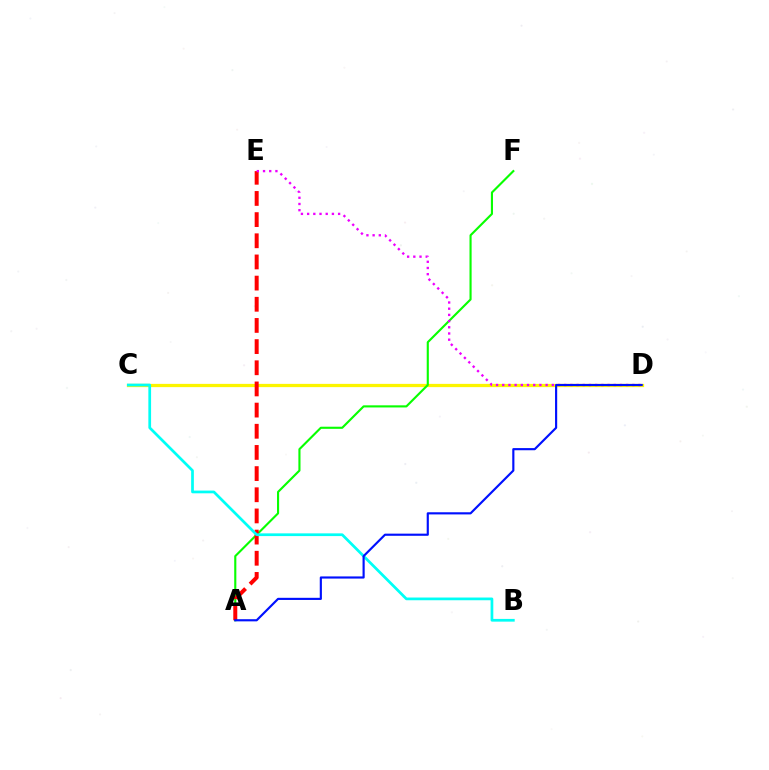{('C', 'D'): [{'color': '#fcf500', 'line_style': 'solid', 'thickness': 2.34}], ('A', 'F'): [{'color': '#08ff00', 'line_style': 'solid', 'thickness': 1.53}], ('A', 'E'): [{'color': '#ff0000', 'line_style': 'dashed', 'thickness': 2.88}], ('B', 'C'): [{'color': '#00fff6', 'line_style': 'solid', 'thickness': 1.96}], ('D', 'E'): [{'color': '#ee00ff', 'line_style': 'dotted', 'thickness': 1.68}], ('A', 'D'): [{'color': '#0010ff', 'line_style': 'solid', 'thickness': 1.55}]}